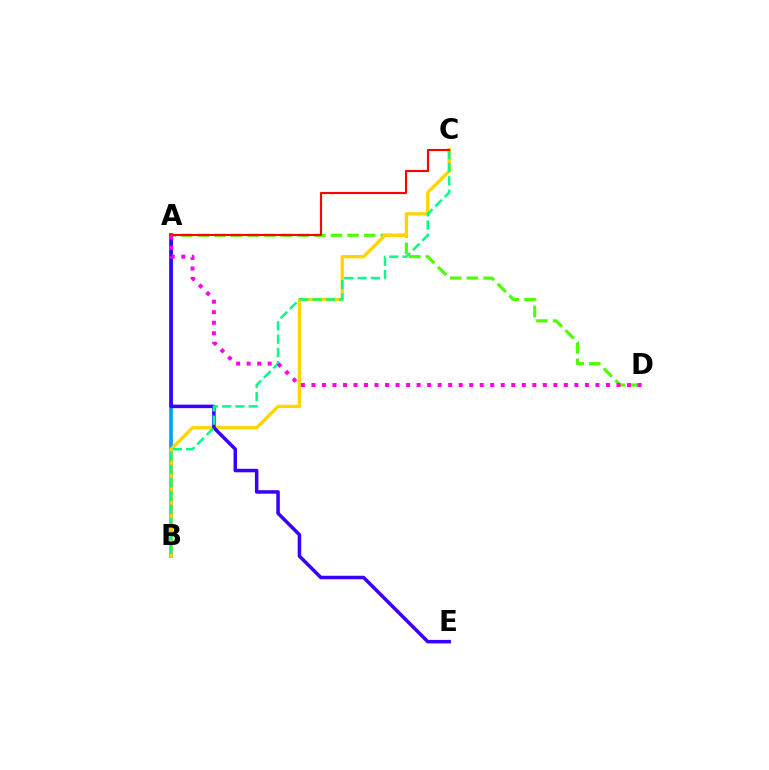{('A', 'D'): [{'color': '#4fff00', 'line_style': 'dashed', 'thickness': 2.26}, {'color': '#ff00ed', 'line_style': 'dotted', 'thickness': 2.86}], ('A', 'B'): [{'color': '#009eff', 'line_style': 'solid', 'thickness': 2.63}], ('B', 'C'): [{'color': '#ffd500', 'line_style': 'solid', 'thickness': 2.4}, {'color': '#00ff86', 'line_style': 'dashed', 'thickness': 1.8}], ('A', 'E'): [{'color': '#3700ff', 'line_style': 'solid', 'thickness': 2.53}], ('A', 'C'): [{'color': '#ff0000', 'line_style': 'solid', 'thickness': 1.54}]}